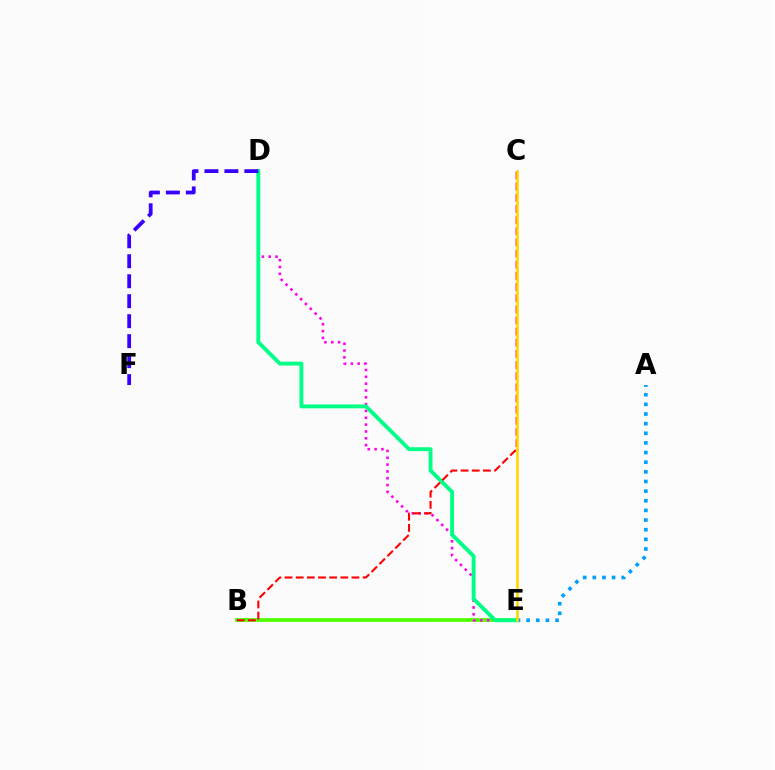{('B', 'E'): [{'color': '#4fff00', 'line_style': 'solid', 'thickness': 2.69}], ('A', 'E'): [{'color': '#009eff', 'line_style': 'dotted', 'thickness': 2.62}], ('D', 'E'): [{'color': '#ff00ed', 'line_style': 'dotted', 'thickness': 1.86}, {'color': '#00ff86', 'line_style': 'solid', 'thickness': 2.79}], ('B', 'C'): [{'color': '#ff0000', 'line_style': 'dashed', 'thickness': 1.51}], ('C', 'E'): [{'color': '#ffd500', 'line_style': 'solid', 'thickness': 1.88}], ('D', 'F'): [{'color': '#3700ff', 'line_style': 'dashed', 'thickness': 2.71}]}